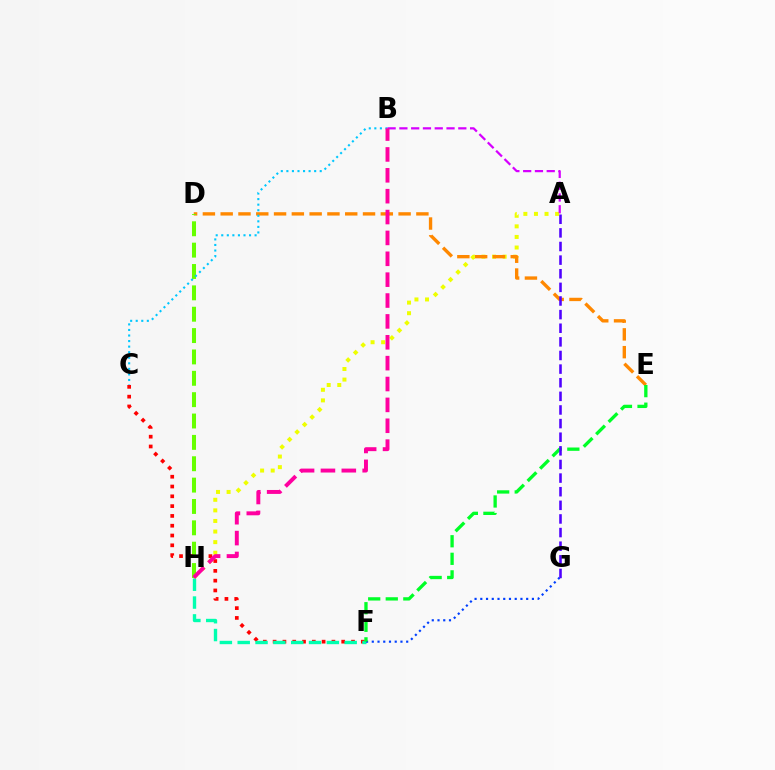{('A', 'H'): [{'color': '#eeff00', 'line_style': 'dotted', 'thickness': 2.88}], ('D', 'E'): [{'color': '#ff8800', 'line_style': 'dashed', 'thickness': 2.42}], ('D', 'H'): [{'color': '#66ff00', 'line_style': 'dashed', 'thickness': 2.9}], ('C', 'F'): [{'color': '#ff0000', 'line_style': 'dotted', 'thickness': 2.66}], ('F', 'H'): [{'color': '#00ffaf', 'line_style': 'dashed', 'thickness': 2.42}], ('B', 'C'): [{'color': '#00c7ff', 'line_style': 'dotted', 'thickness': 1.51}], ('F', 'G'): [{'color': '#003fff', 'line_style': 'dotted', 'thickness': 1.56}], ('E', 'F'): [{'color': '#00ff27', 'line_style': 'dashed', 'thickness': 2.39}], ('A', 'B'): [{'color': '#d600ff', 'line_style': 'dashed', 'thickness': 1.6}], ('B', 'H'): [{'color': '#ff00a0', 'line_style': 'dashed', 'thickness': 2.84}], ('A', 'G'): [{'color': '#4f00ff', 'line_style': 'dashed', 'thickness': 1.85}]}